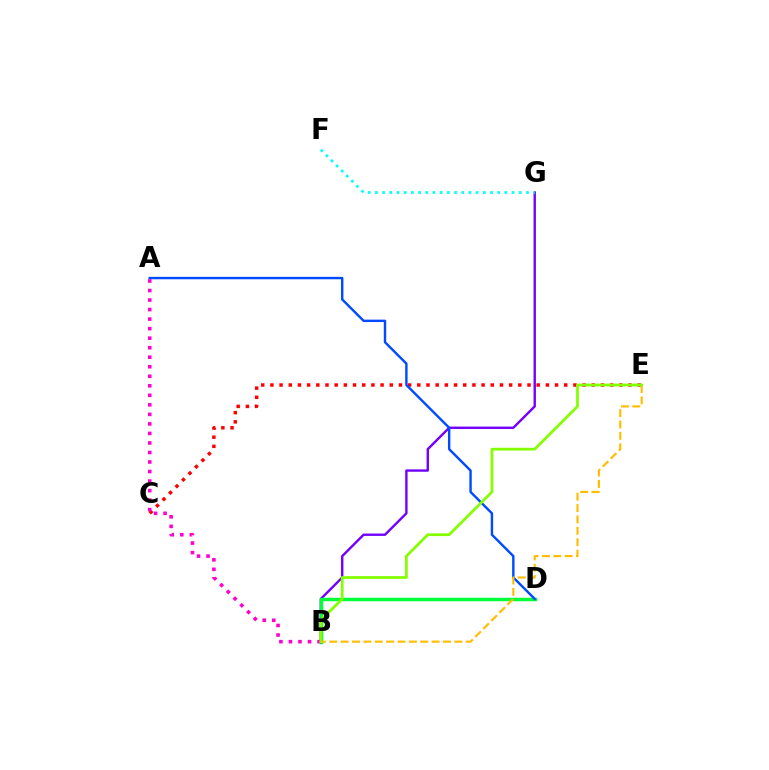{('C', 'E'): [{'color': '#ff0000', 'line_style': 'dotted', 'thickness': 2.49}], ('B', 'G'): [{'color': '#7200ff', 'line_style': 'solid', 'thickness': 1.73}], ('B', 'D'): [{'color': '#00ff39', 'line_style': 'solid', 'thickness': 2.5}], ('A', 'B'): [{'color': '#ff00cf', 'line_style': 'dotted', 'thickness': 2.59}], ('F', 'G'): [{'color': '#00fff6', 'line_style': 'dotted', 'thickness': 1.95}], ('A', 'D'): [{'color': '#004bff', 'line_style': 'solid', 'thickness': 1.74}], ('B', 'E'): [{'color': '#ffbd00', 'line_style': 'dashed', 'thickness': 1.55}, {'color': '#84ff00', 'line_style': 'solid', 'thickness': 1.98}]}